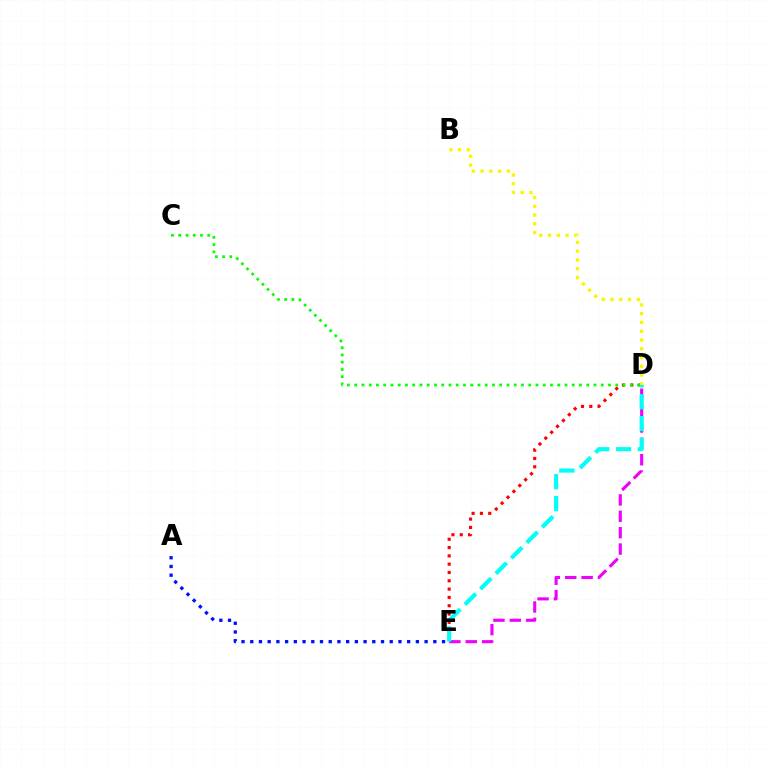{('D', 'E'): [{'color': '#ee00ff', 'line_style': 'dashed', 'thickness': 2.22}, {'color': '#ff0000', 'line_style': 'dotted', 'thickness': 2.26}, {'color': '#00fff6', 'line_style': 'dashed', 'thickness': 2.97}], ('A', 'E'): [{'color': '#0010ff', 'line_style': 'dotted', 'thickness': 2.37}], ('C', 'D'): [{'color': '#08ff00', 'line_style': 'dotted', 'thickness': 1.97}], ('B', 'D'): [{'color': '#fcf500', 'line_style': 'dotted', 'thickness': 2.38}]}